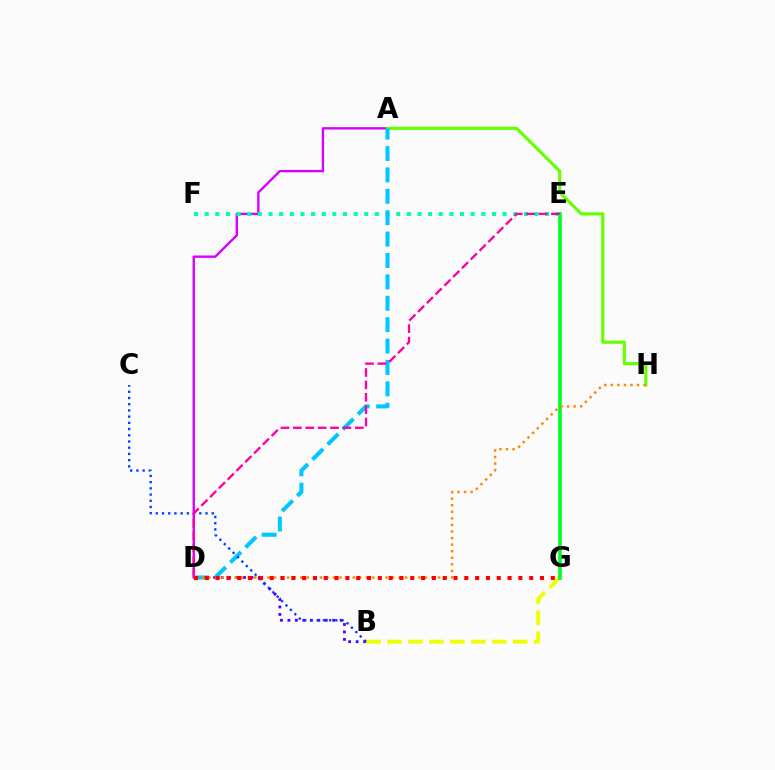{('A', 'D'): [{'color': '#d600ff', 'line_style': 'solid', 'thickness': 1.71}, {'color': '#00c7ff', 'line_style': 'dashed', 'thickness': 2.91}], ('B', 'G'): [{'color': '#eeff00', 'line_style': 'dashed', 'thickness': 2.85}], ('E', 'G'): [{'color': '#00ff27', 'line_style': 'solid', 'thickness': 2.59}], ('E', 'F'): [{'color': '#00ffaf', 'line_style': 'dotted', 'thickness': 2.89}], ('A', 'H'): [{'color': '#66ff00', 'line_style': 'solid', 'thickness': 2.26}], ('B', 'D'): [{'color': '#4f00ff', 'line_style': 'dotted', 'thickness': 2.03}], ('D', 'H'): [{'color': '#ff8800', 'line_style': 'dotted', 'thickness': 1.78}], ('B', 'C'): [{'color': '#003fff', 'line_style': 'dotted', 'thickness': 1.69}], ('D', 'G'): [{'color': '#ff0000', 'line_style': 'dotted', 'thickness': 2.94}], ('D', 'E'): [{'color': '#ff00a0', 'line_style': 'dashed', 'thickness': 1.68}]}